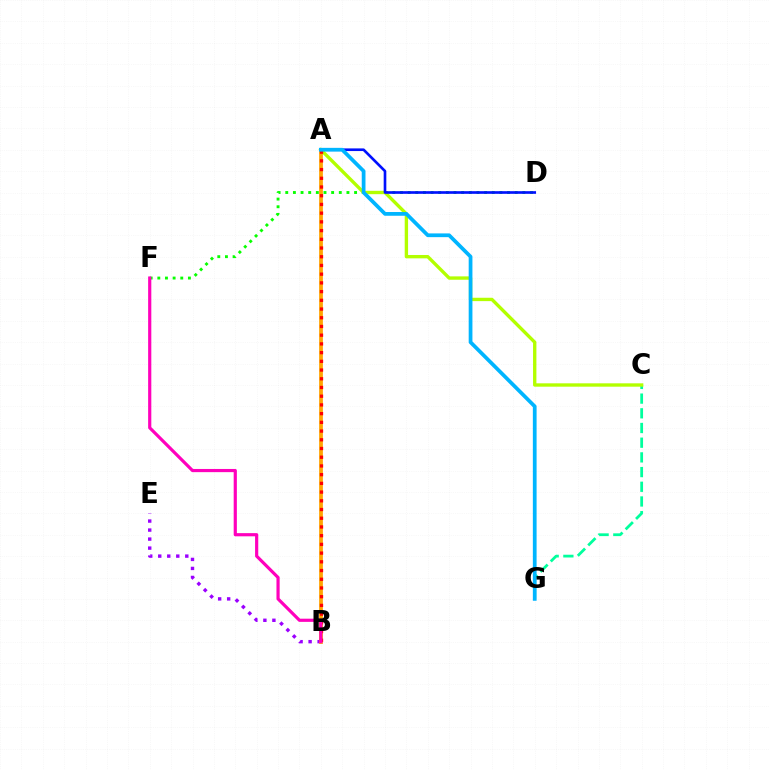{('C', 'G'): [{'color': '#00ff9d', 'line_style': 'dashed', 'thickness': 2.0}], ('D', 'F'): [{'color': '#08ff00', 'line_style': 'dotted', 'thickness': 2.08}], ('A', 'C'): [{'color': '#b3ff00', 'line_style': 'solid', 'thickness': 2.42}], ('B', 'E'): [{'color': '#9b00ff', 'line_style': 'dotted', 'thickness': 2.45}], ('A', 'D'): [{'color': '#0010ff', 'line_style': 'solid', 'thickness': 1.91}], ('A', 'B'): [{'color': '#ffa500', 'line_style': 'solid', 'thickness': 2.71}, {'color': '#ff0000', 'line_style': 'dotted', 'thickness': 2.37}], ('A', 'G'): [{'color': '#00b5ff', 'line_style': 'solid', 'thickness': 2.7}], ('B', 'F'): [{'color': '#ff00bd', 'line_style': 'solid', 'thickness': 2.29}]}